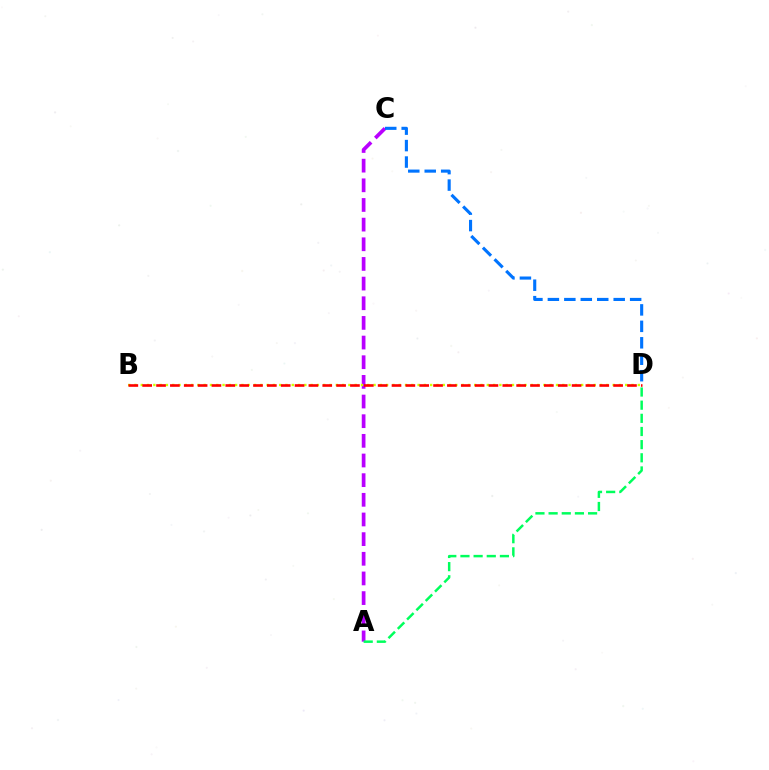{('A', 'C'): [{'color': '#b900ff', 'line_style': 'dashed', 'thickness': 2.67}], ('B', 'D'): [{'color': '#d1ff00', 'line_style': 'dotted', 'thickness': 1.71}, {'color': '#ff0000', 'line_style': 'dashed', 'thickness': 1.88}], ('A', 'D'): [{'color': '#00ff5c', 'line_style': 'dashed', 'thickness': 1.79}], ('C', 'D'): [{'color': '#0074ff', 'line_style': 'dashed', 'thickness': 2.24}]}